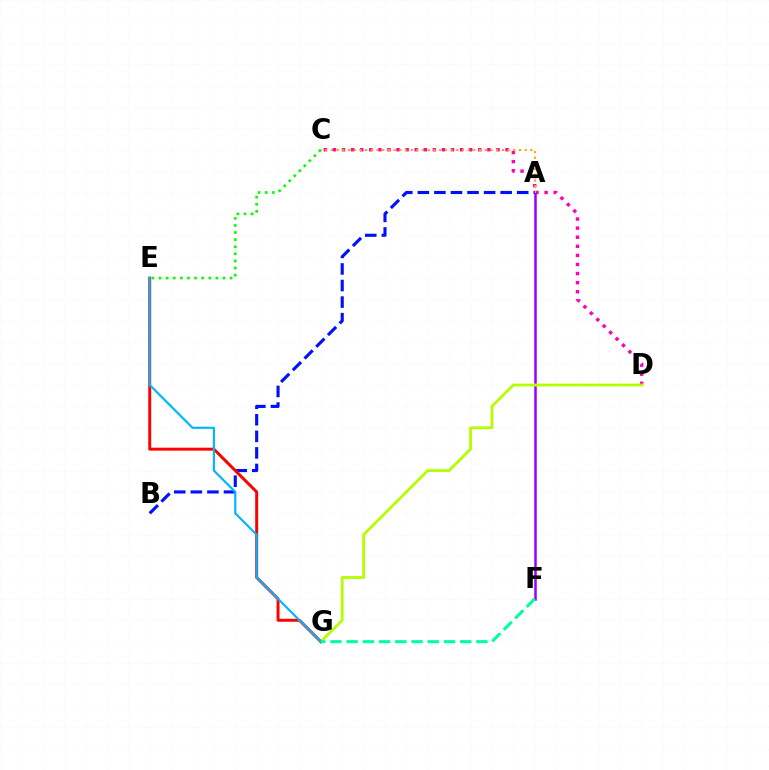{('C', 'D'): [{'color': '#ff00bd', 'line_style': 'dotted', 'thickness': 2.47}], ('A', 'F'): [{'color': '#9b00ff', 'line_style': 'solid', 'thickness': 1.8}], ('A', 'C'): [{'color': '#ffa500', 'line_style': 'dotted', 'thickness': 1.55}], ('D', 'G'): [{'color': '#b3ff00', 'line_style': 'solid', 'thickness': 2.01}], ('A', 'B'): [{'color': '#0010ff', 'line_style': 'dashed', 'thickness': 2.25}], ('E', 'G'): [{'color': '#ff0000', 'line_style': 'solid', 'thickness': 2.12}, {'color': '#00b5ff', 'line_style': 'solid', 'thickness': 1.55}], ('C', 'E'): [{'color': '#08ff00', 'line_style': 'dotted', 'thickness': 1.93}], ('F', 'G'): [{'color': '#00ff9d', 'line_style': 'dashed', 'thickness': 2.2}]}